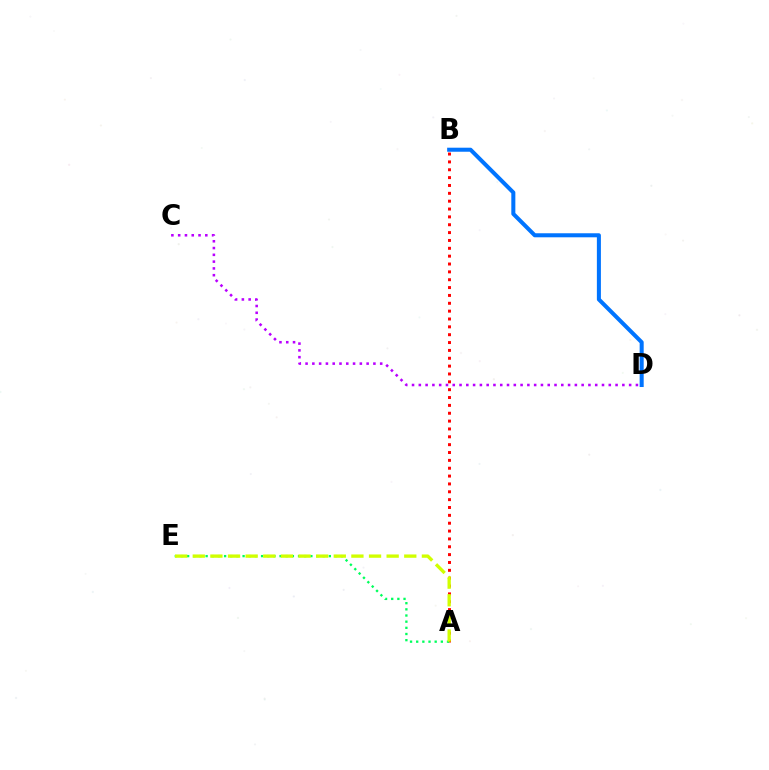{('A', 'B'): [{'color': '#ff0000', 'line_style': 'dotted', 'thickness': 2.13}], ('A', 'E'): [{'color': '#00ff5c', 'line_style': 'dotted', 'thickness': 1.67}, {'color': '#d1ff00', 'line_style': 'dashed', 'thickness': 2.39}], ('B', 'D'): [{'color': '#0074ff', 'line_style': 'solid', 'thickness': 2.91}], ('C', 'D'): [{'color': '#b900ff', 'line_style': 'dotted', 'thickness': 1.84}]}